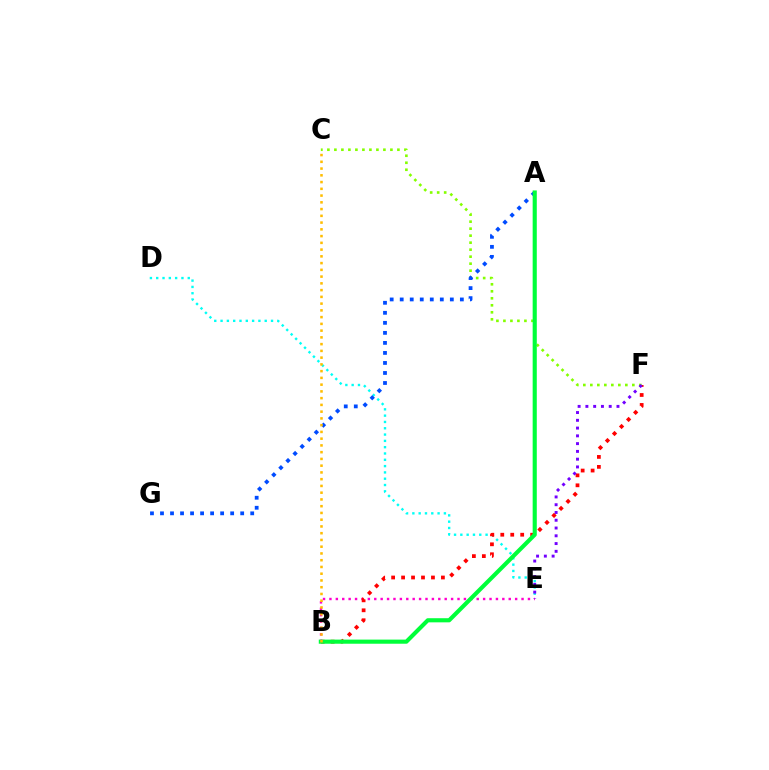{('C', 'F'): [{'color': '#84ff00', 'line_style': 'dotted', 'thickness': 1.9}], ('D', 'E'): [{'color': '#00fff6', 'line_style': 'dotted', 'thickness': 1.71}], ('B', 'E'): [{'color': '#ff00cf', 'line_style': 'dotted', 'thickness': 1.74}], ('B', 'F'): [{'color': '#ff0000', 'line_style': 'dotted', 'thickness': 2.71}], ('E', 'F'): [{'color': '#7200ff', 'line_style': 'dotted', 'thickness': 2.11}], ('A', 'G'): [{'color': '#004bff', 'line_style': 'dotted', 'thickness': 2.72}], ('A', 'B'): [{'color': '#00ff39', 'line_style': 'solid', 'thickness': 2.97}], ('B', 'C'): [{'color': '#ffbd00', 'line_style': 'dotted', 'thickness': 1.83}]}